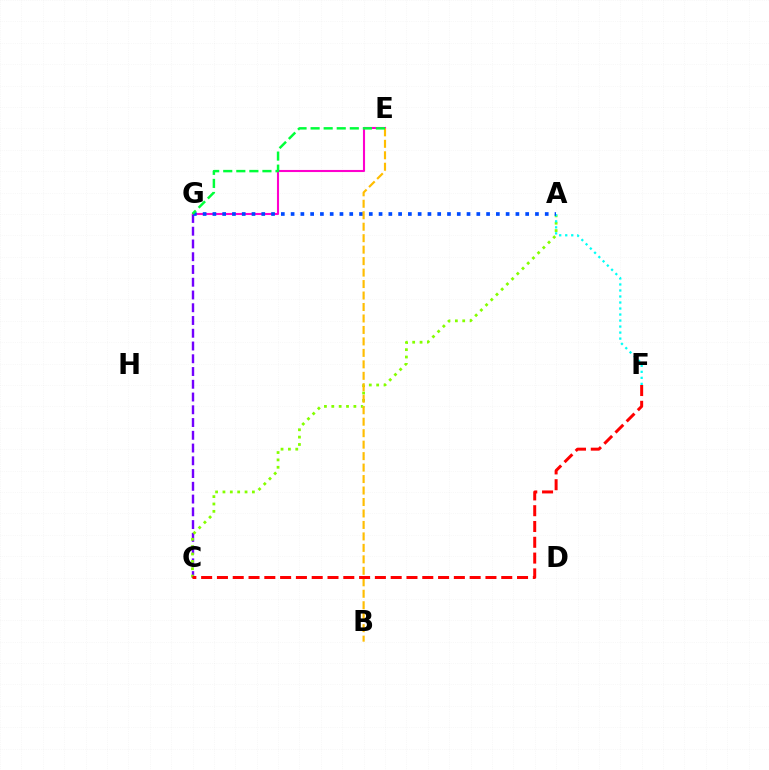{('C', 'G'): [{'color': '#7200ff', 'line_style': 'dashed', 'thickness': 1.73}], ('A', 'C'): [{'color': '#84ff00', 'line_style': 'dotted', 'thickness': 2.0}], ('E', 'G'): [{'color': '#ff00cf', 'line_style': 'solid', 'thickness': 1.51}, {'color': '#00ff39', 'line_style': 'dashed', 'thickness': 1.78}], ('A', 'F'): [{'color': '#00fff6', 'line_style': 'dotted', 'thickness': 1.63}], ('A', 'G'): [{'color': '#004bff', 'line_style': 'dotted', 'thickness': 2.66}], ('B', 'E'): [{'color': '#ffbd00', 'line_style': 'dashed', 'thickness': 1.56}], ('C', 'F'): [{'color': '#ff0000', 'line_style': 'dashed', 'thickness': 2.15}]}